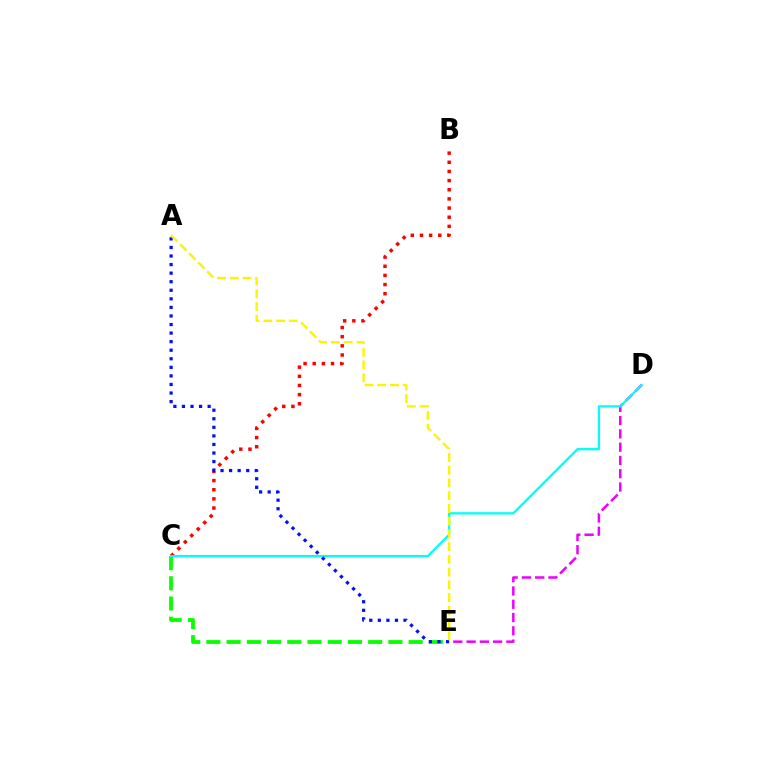{('B', 'C'): [{'color': '#ff0000', 'line_style': 'dotted', 'thickness': 2.49}], ('C', 'E'): [{'color': '#08ff00', 'line_style': 'dashed', 'thickness': 2.75}], ('D', 'E'): [{'color': '#ee00ff', 'line_style': 'dashed', 'thickness': 1.8}], ('C', 'D'): [{'color': '#00fff6', 'line_style': 'solid', 'thickness': 1.64}], ('A', 'E'): [{'color': '#0010ff', 'line_style': 'dotted', 'thickness': 2.33}, {'color': '#fcf500', 'line_style': 'dashed', 'thickness': 1.73}]}